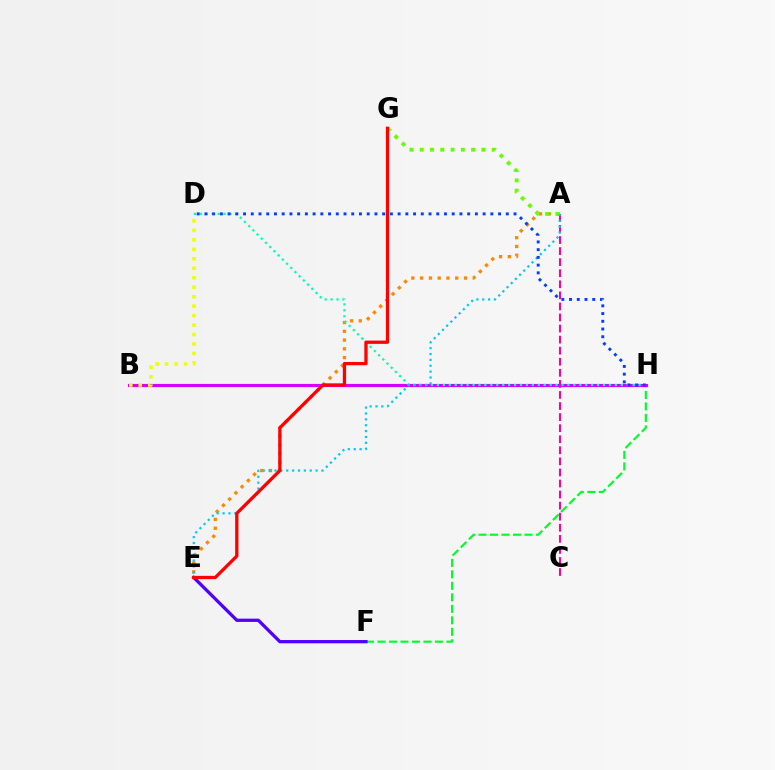{('F', 'H'): [{'color': '#00ff27', 'line_style': 'dashed', 'thickness': 1.56}], ('A', 'E'): [{'color': '#ff8800', 'line_style': 'dotted', 'thickness': 2.38}, {'color': '#00c7ff', 'line_style': 'dotted', 'thickness': 1.59}], ('B', 'H'): [{'color': '#d600ff', 'line_style': 'solid', 'thickness': 2.26}], ('D', 'H'): [{'color': '#00ffaf', 'line_style': 'dotted', 'thickness': 1.61}, {'color': '#003fff', 'line_style': 'dotted', 'thickness': 2.1}], ('A', 'C'): [{'color': '#ff00a0', 'line_style': 'dashed', 'thickness': 1.5}], ('A', 'G'): [{'color': '#66ff00', 'line_style': 'dotted', 'thickness': 2.79}], ('E', 'F'): [{'color': '#4f00ff', 'line_style': 'solid', 'thickness': 2.35}], ('E', 'G'): [{'color': '#ff0000', 'line_style': 'solid', 'thickness': 2.36}], ('B', 'D'): [{'color': '#eeff00', 'line_style': 'dotted', 'thickness': 2.57}]}